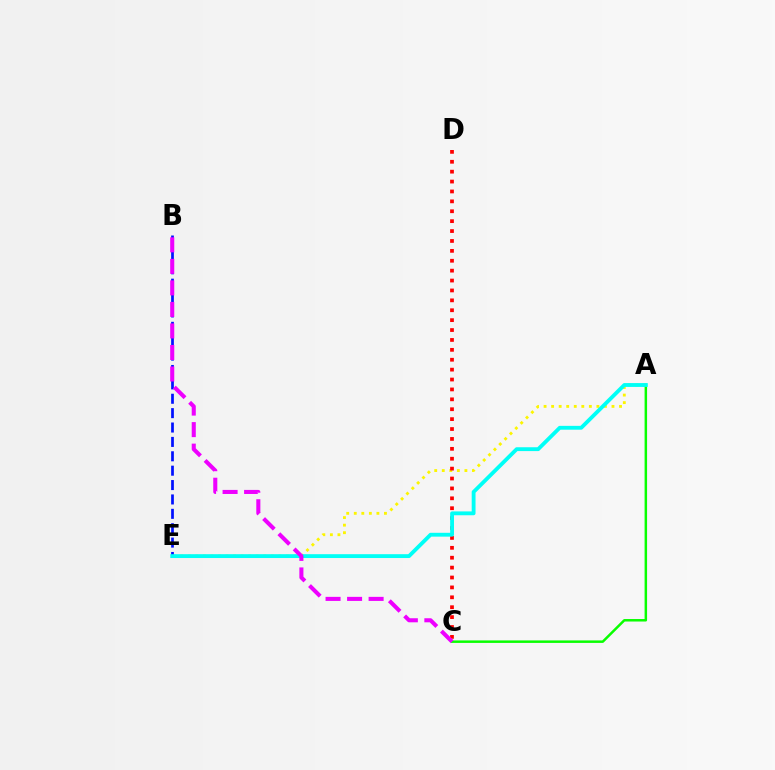{('A', 'E'): [{'color': '#fcf500', 'line_style': 'dotted', 'thickness': 2.05}, {'color': '#00fff6', 'line_style': 'solid', 'thickness': 2.77}], ('A', 'C'): [{'color': '#08ff00', 'line_style': 'solid', 'thickness': 1.79}], ('C', 'D'): [{'color': '#ff0000', 'line_style': 'dotted', 'thickness': 2.69}], ('B', 'E'): [{'color': '#0010ff', 'line_style': 'dashed', 'thickness': 1.95}], ('B', 'C'): [{'color': '#ee00ff', 'line_style': 'dashed', 'thickness': 2.92}]}